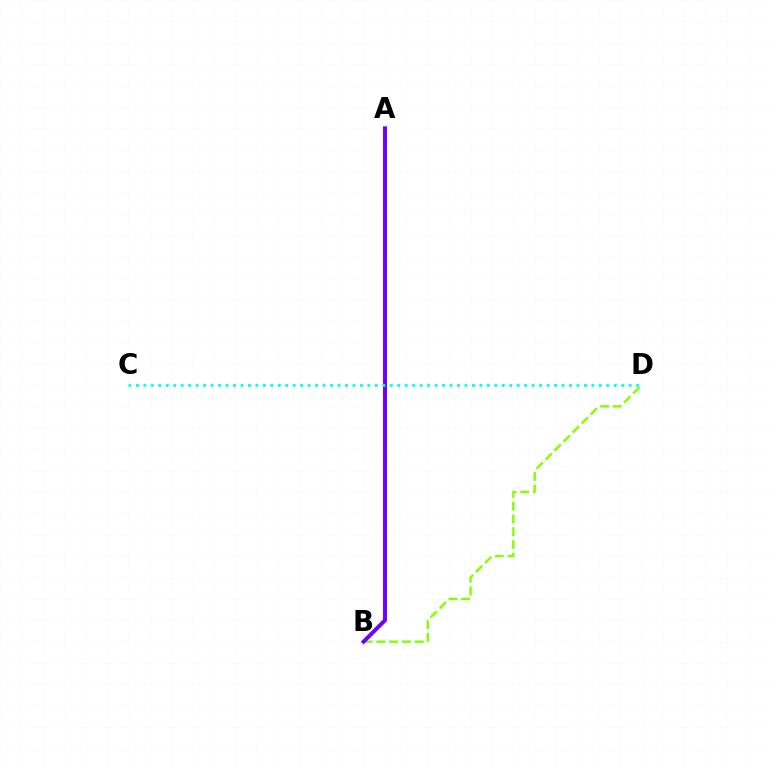{('B', 'D'): [{'color': '#84ff00', 'line_style': 'dashed', 'thickness': 1.74}], ('A', 'B'): [{'color': '#ff0000', 'line_style': 'solid', 'thickness': 1.9}, {'color': '#7200ff', 'line_style': 'solid', 'thickness': 2.85}], ('C', 'D'): [{'color': '#00fff6', 'line_style': 'dotted', 'thickness': 2.03}]}